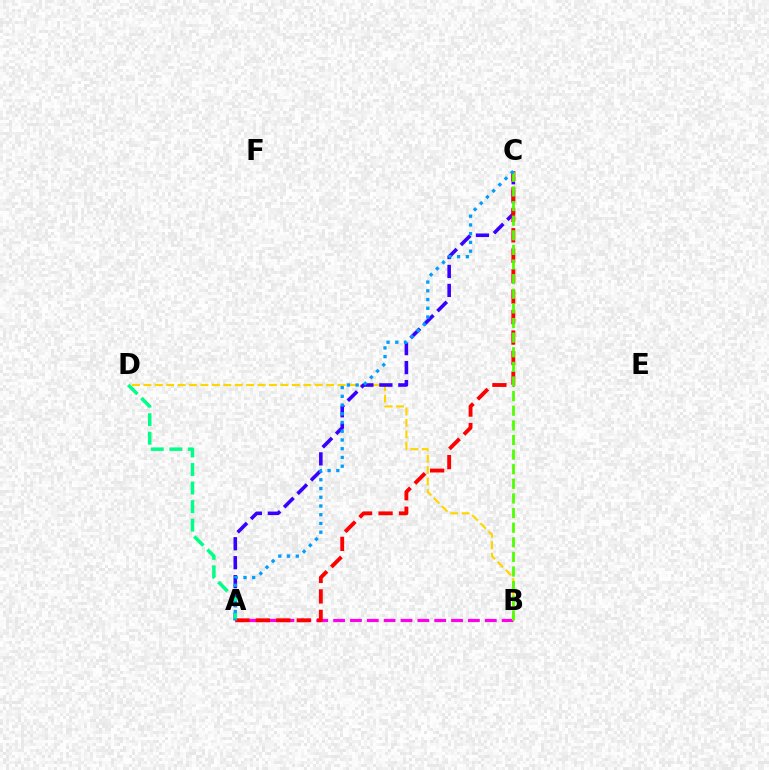{('A', 'B'): [{'color': '#ff00ed', 'line_style': 'dashed', 'thickness': 2.29}], ('B', 'D'): [{'color': '#ffd500', 'line_style': 'dashed', 'thickness': 1.55}], ('A', 'C'): [{'color': '#3700ff', 'line_style': 'dashed', 'thickness': 2.58}, {'color': '#ff0000', 'line_style': 'dashed', 'thickness': 2.78}, {'color': '#009eff', 'line_style': 'dotted', 'thickness': 2.37}], ('B', 'C'): [{'color': '#4fff00', 'line_style': 'dashed', 'thickness': 1.99}], ('A', 'D'): [{'color': '#00ff86', 'line_style': 'dashed', 'thickness': 2.52}]}